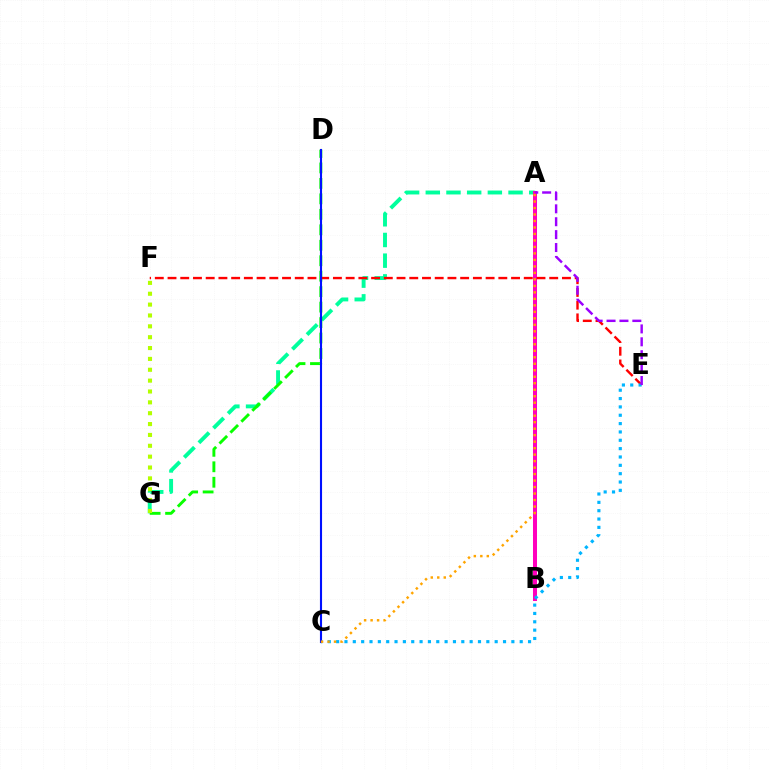{('A', 'G'): [{'color': '#00ff9d', 'line_style': 'dashed', 'thickness': 2.81}], ('A', 'B'): [{'color': '#ff00bd', 'line_style': 'solid', 'thickness': 2.89}], ('D', 'G'): [{'color': '#08ff00', 'line_style': 'dashed', 'thickness': 2.1}], ('E', 'F'): [{'color': '#ff0000', 'line_style': 'dashed', 'thickness': 1.73}], ('C', 'E'): [{'color': '#00b5ff', 'line_style': 'dotted', 'thickness': 2.27}], ('F', 'G'): [{'color': '#b3ff00', 'line_style': 'dotted', 'thickness': 2.95}], ('A', 'E'): [{'color': '#9b00ff', 'line_style': 'dashed', 'thickness': 1.75}], ('C', 'D'): [{'color': '#0010ff', 'line_style': 'solid', 'thickness': 1.52}], ('A', 'C'): [{'color': '#ffa500', 'line_style': 'dotted', 'thickness': 1.76}]}